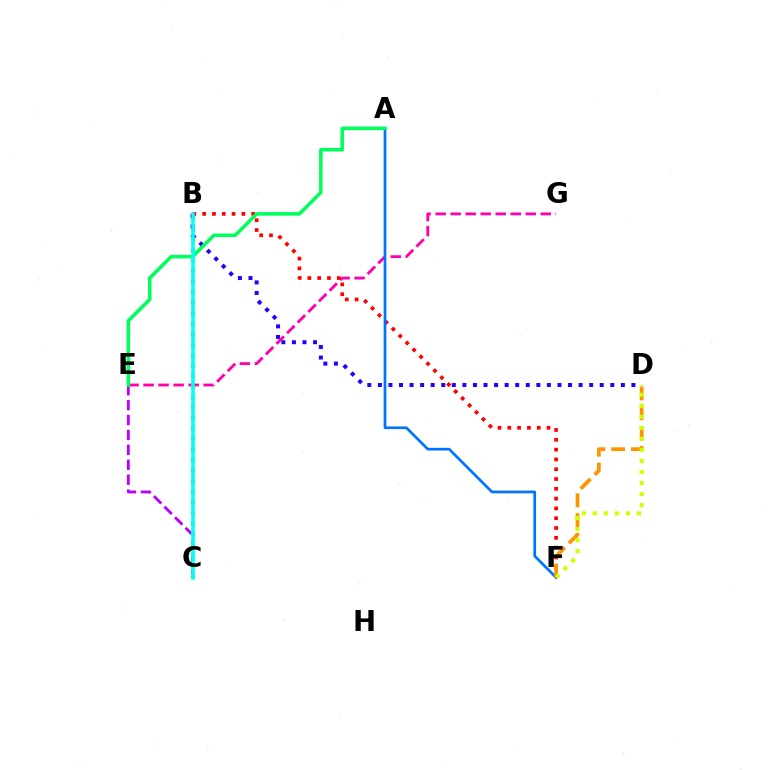{('E', 'G'): [{'color': '#ff00ac', 'line_style': 'dashed', 'thickness': 2.04}], ('C', 'E'): [{'color': '#b900ff', 'line_style': 'dashed', 'thickness': 2.03}], ('B', 'F'): [{'color': '#ff0000', 'line_style': 'dotted', 'thickness': 2.66}], ('B', 'C'): [{'color': '#3dff00', 'line_style': 'dotted', 'thickness': 2.86}, {'color': '#00fff6', 'line_style': 'solid', 'thickness': 2.54}], ('A', 'F'): [{'color': '#0074ff', 'line_style': 'solid', 'thickness': 1.95}], ('D', 'F'): [{'color': '#ff9400', 'line_style': 'dashed', 'thickness': 2.69}, {'color': '#d1ff00', 'line_style': 'dotted', 'thickness': 3.0}], ('B', 'D'): [{'color': '#2500ff', 'line_style': 'dotted', 'thickness': 2.87}], ('A', 'E'): [{'color': '#00ff5c', 'line_style': 'solid', 'thickness': 2.56}]}